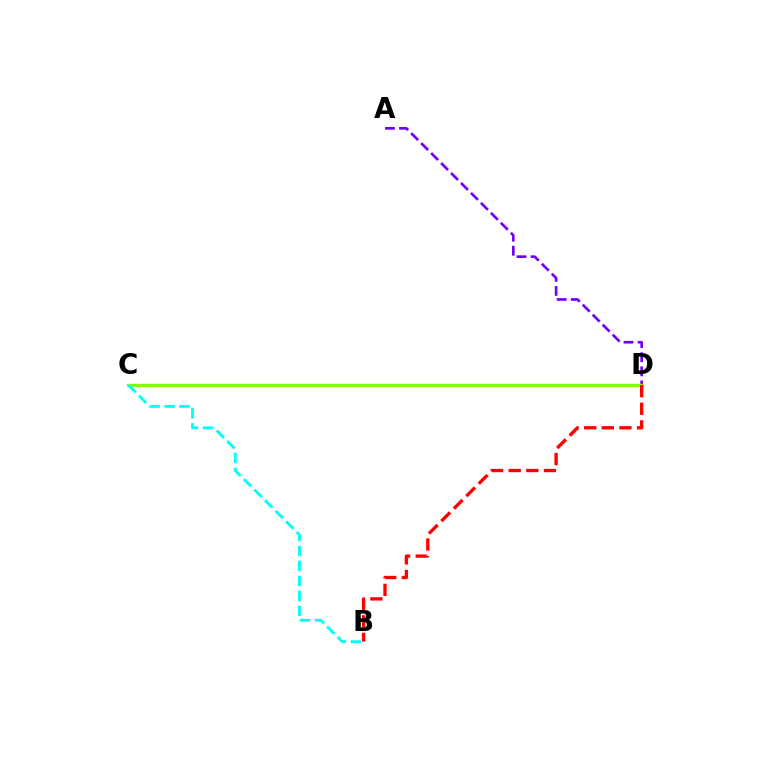{('A', 'D'): [{'color': '#7200ff', 'line_style': 'dashed', 'thickness': 1.91}], ('C', 'D'): [{'color': '#84ff00', 'line_style': 'solid', 'thickness': 2.38}], ('B', 'D'): [{'color': '#ff0000', 'line_style': 'dashed', 'thickness': 2.39}], ('B', 'C'): [{'color': '#00fff6', 'line_style': 'dashed', 'thickness': 2.03}]}